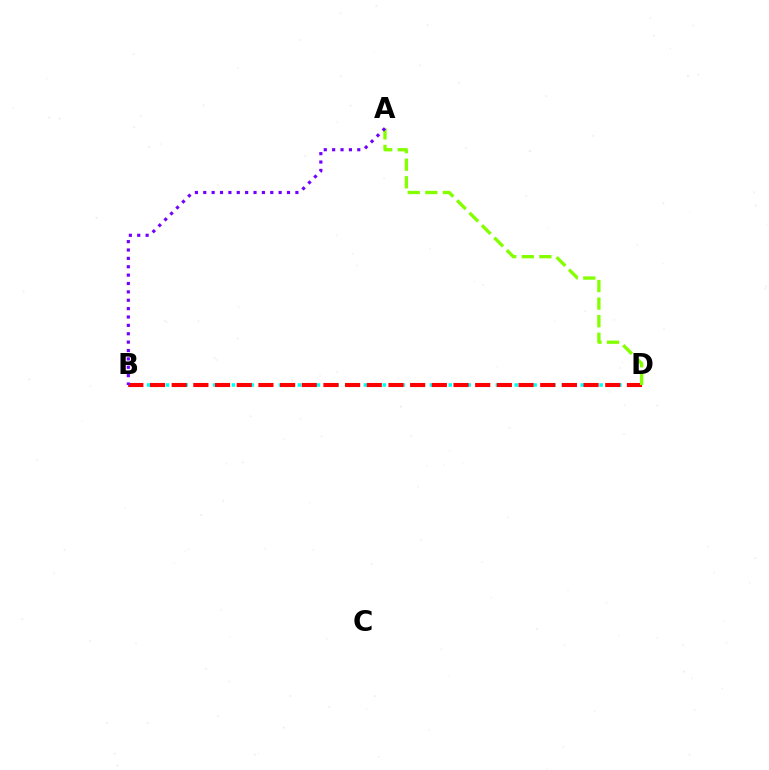{('B', 'D'): [{'color': '#00fff6', 'line_style': 'dotted', 'thickness': 2.56}, {'color': '#ff0000', 'line_style': 'dashed', 'thickness': 2.94}], ('A', 'D'): [{'color': '#84ff00', 'line_style': 'dashed', 'thickness': 2.39}], ('A', 'B'): [{'color': '#7200ff', 'line_style': 'dotted', 'thickness': 2.28}]}